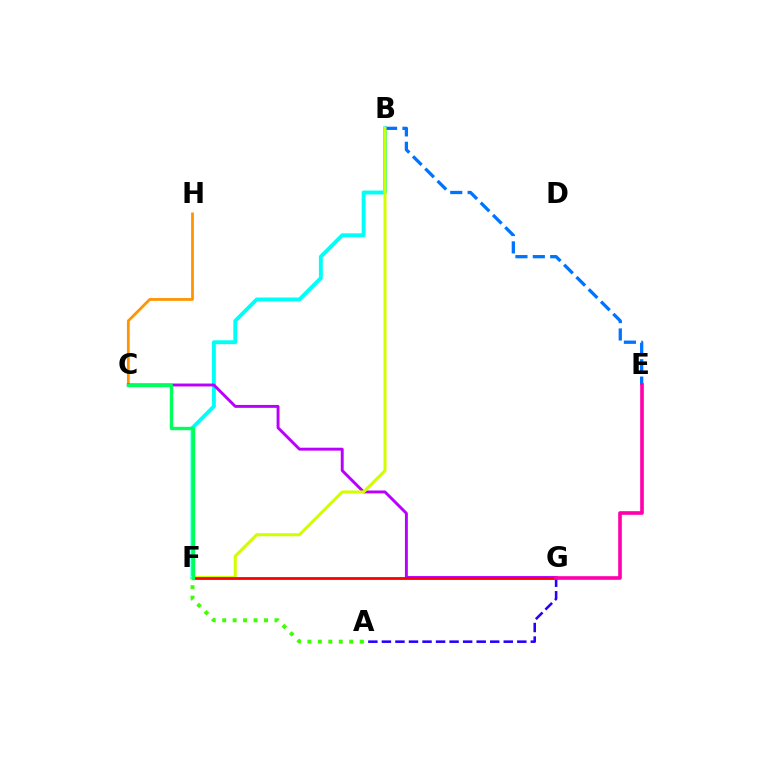{('C', 'H'): [{'color': '#ff9400', 'line_style': 'solid', 'thickness': 2.0}], ('B', 'F'): [{'color': '#00fff6', 'line_style': 'solid', 'thickness': 2.8}, {'color': '#d1ff00', 'line_style': 'solid', 'thickness': 2.19}], ('C', 'G'): [{'color': '#b900ff', 'line_style': 'solid', 'thickness': 2.1}], ('B', 'E'): [{'color': '#0074ff', 'line_style': 'dashed', 'thickness': 2.36}], ('A', 'G'): [{'color': '#2500ff', 'line_style': 'dashed', 'thickness': 1.84}], ('F', 'G'): [{'color': '#ff0000', 'line_style': 'solid', 'thickness': 2.02}], ('A', 'F'): [{'color': '#3dff00', 'line_style': 'dotted', 'thickness': 2.84}], ('C', 'F'): [{'color': '#00ff5c', 'line_style': 'solid', 'thickness': 2.43}], ('E', 'G'): [{'color': '#ff00ac', 'line_style': 'solid', 'thickness': 2.61}]}